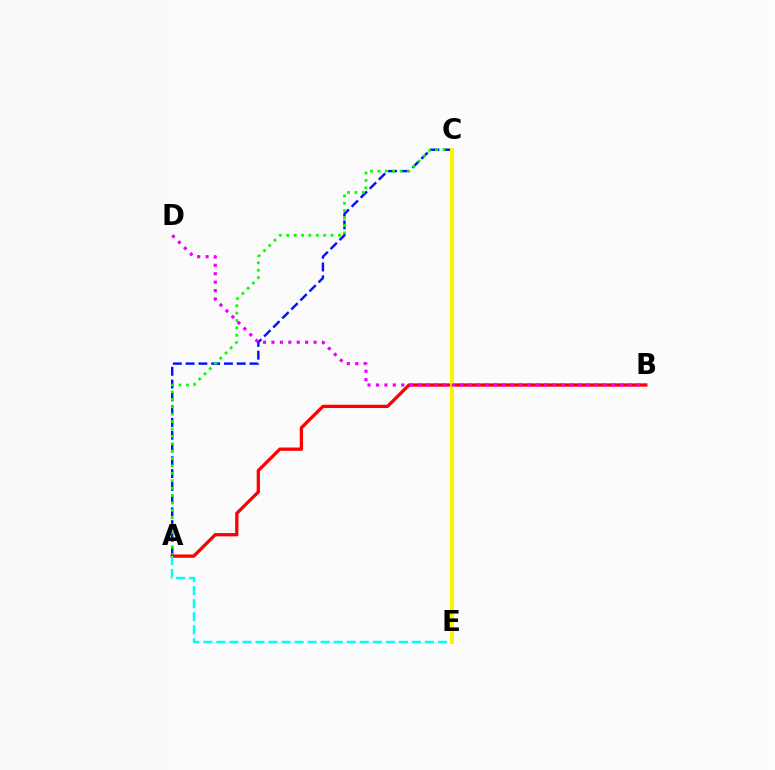{('A', 'C'): [{'color': '#0010ff', 'line_style': 'dashed', 'thickness': 1.74}, {'color': '#08ff00', 'line_style': 'dotted', 'thickness': 2.01}], ('A', 'B'): [{'color': '#ff0000', 'line_style': 'solid', 'thickness': 2.37}], ('A', 'E'): [{'color': '#00fff6', 'line_style': 'dashed', 'thickness': 1.77}], ('C', 'E'): [{'color': '#fcf500', 'line_style': 'solid', 'thickness': 2.91}], ('B', 'D'): [{'color': '#ee00ff', 'line_style': 'dotted', 'thickness': 2.29}]}